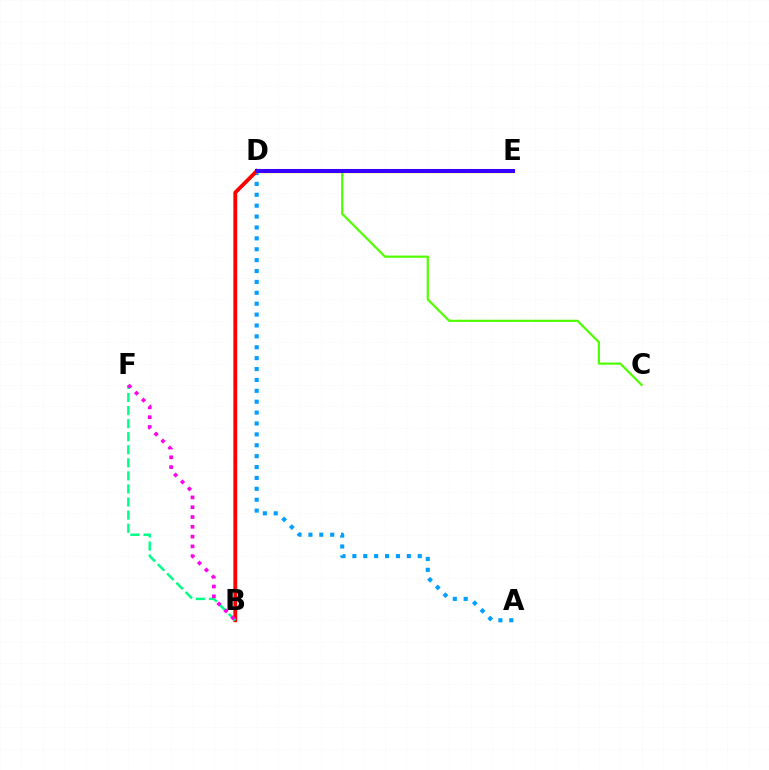{('A', 'D'): [{'color': '#009eff', 'line_style': 'dotted', 'thickness': 2.96}], ('B', 'D'): [{'color': '#ff0000', 'line_style': 'solid', 'thickness': 2.76}], ('D', 'E'): [{'color': '#ffd500', 'line_style': 'solid', 'thickness': 2.44}, {'color': '#3700ff', 'line_style': 'solid', 'thickness': 2.89}], ('B', 'F'): [{'color': '#00ff86', 'line_style': 'dashed', 'thickness': 1.78}, {'color': '#ff00ed', 'line_style': 'dotted', 'thickness': 2.66}], ('C', 'D'): [{'color': '#4fff00', 'line_style': 'solid', 'thickness': 1.57}]}